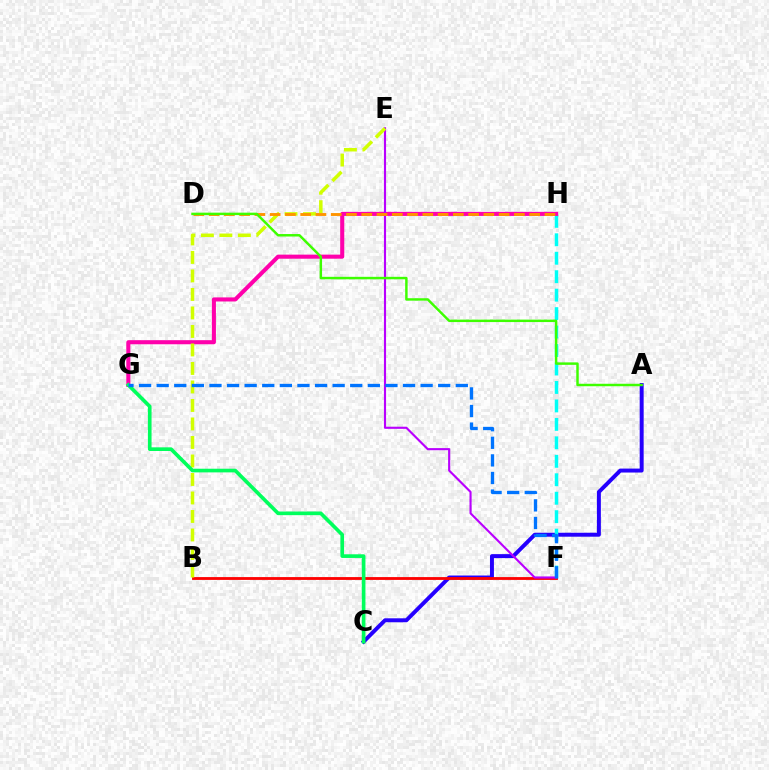{('A', 'C'): [{'color': '#2500ff', 'line_style': 'solid', 'thickness': 2.85}], ('F', 'H'): [{'color': '#00fff6', 'line_style': 'dashed', 'thickness': 2.51}], ('G', 'H'): [{'color': '#ff00ac', 'line_style': 'solid', 'thickness': 2.93}], ('B', 'F'): [{'color': '#ff0000', 'line_style': 'solid', 'thickness': 2.03}], ('E', 'F'): [{'color': '#b900ff', 'line_style': 'solid', 'thickness': 1.54}], ('B', 'E'): [{'color': '#d1ff00', 'line_style': 'dashed', 'thickness': 2.51}], ('D', 'H'): [{'color': '#ff9400', 'line_style': 'dashed', 'thickness': 2.07}], ('A', 'D'): [{'color': '#3dff00', 'line_style': 'solid', 'thickness': 1.77}], ('C', 'G'): [{'color': '#00ff5c', 'line_style': 'solid', 'thickness': 2.63}], ('F', 'G'): [{'color': '#0074ff', 'line_style': 'dashed', 'thickness': 2.39}]}